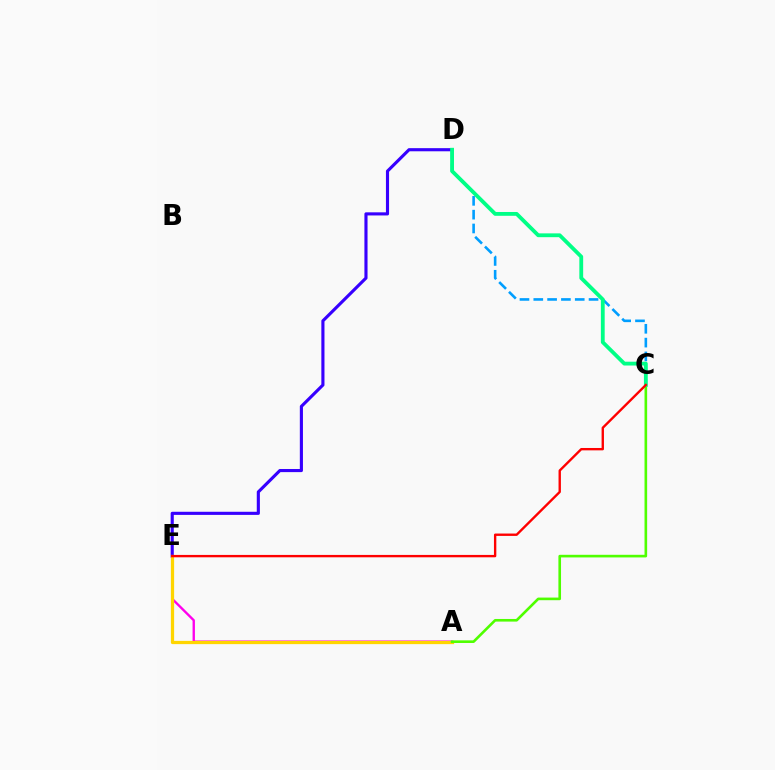{('A', 'E'): [{'color': '#ff00ed', 'line_style': 'solid', 'thickness': 1.7}, {'color': '#ffd500', 'line_style': 'solid', 'thickness': 2.33}], ('D', 'E'): [{'color': '#3700ff', 'line_style': 'solid', 'thickness': 2.25}], ('C', 'D'): [{'color': '#009eff', 'line_style': 'dashed', 'thickness': 1.88}, {'color': '#00ff86', 'line_style': 'solid', 'thickness': 2.75}], ('A', 'C'): [{'color': '#4fff00', 'line_style': 'solid', 'thickness': 1.89}], ('C', 'E'): [{'color': '#ff0000', 'line_style': 'solid', 'thickness': 1.71}]}